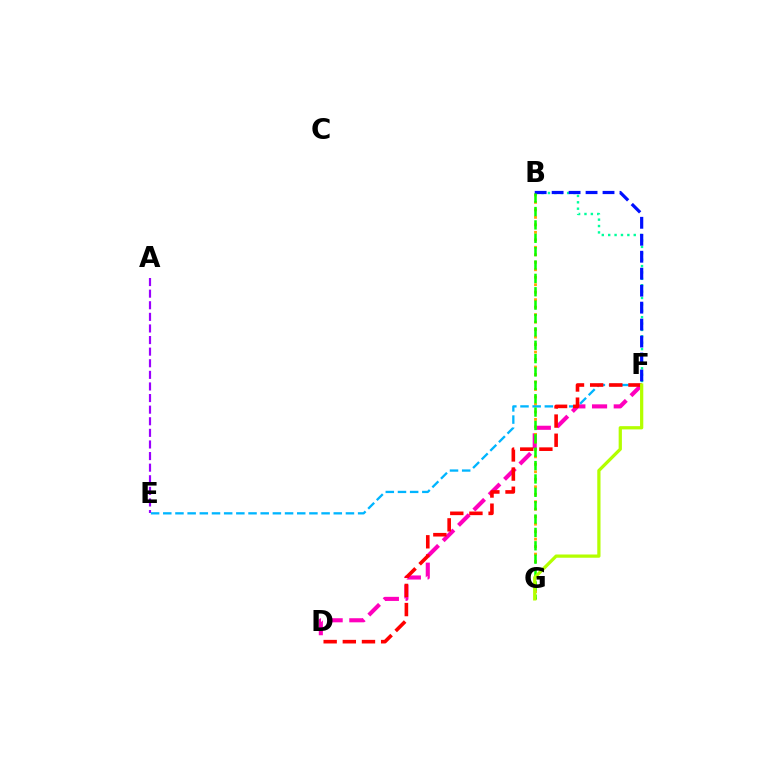{('A', 'E'): [{'color': '#9b00ff', 'line_style': 'dashed', 'thickness': 1.58}], ('D', 'F'): [{'color': '#ff00bd', 'line_style': 'dashed', 'thickness': 2.95}, {'color': '#ff0000', 'line_style': 'dashed', 'thickness': 2.6}], ('B', 'F'): [{'color': '#00ff9d', 'line_style': 'dotted', 'thickness': 1.74}, {'color': '#0010ff', 'line_style': 'dashed', 'thickness': 2.31}], ('B', 'G'): [{'color': '#ffa500', 'line_style': 'dotted', 'thickness': 2.03}, {'color': '#08ff00', 'line_style': 'dashed', 'thickness': 1.82}], ('E', 'F'): [{'color': '#00b5ff', 'line_style': 'dashed', 'thickness': 1.65}], ('F', 'G'): [{'color': '#b3ff00', 'line_style': 'solid', 'thickness': 2.34}]}